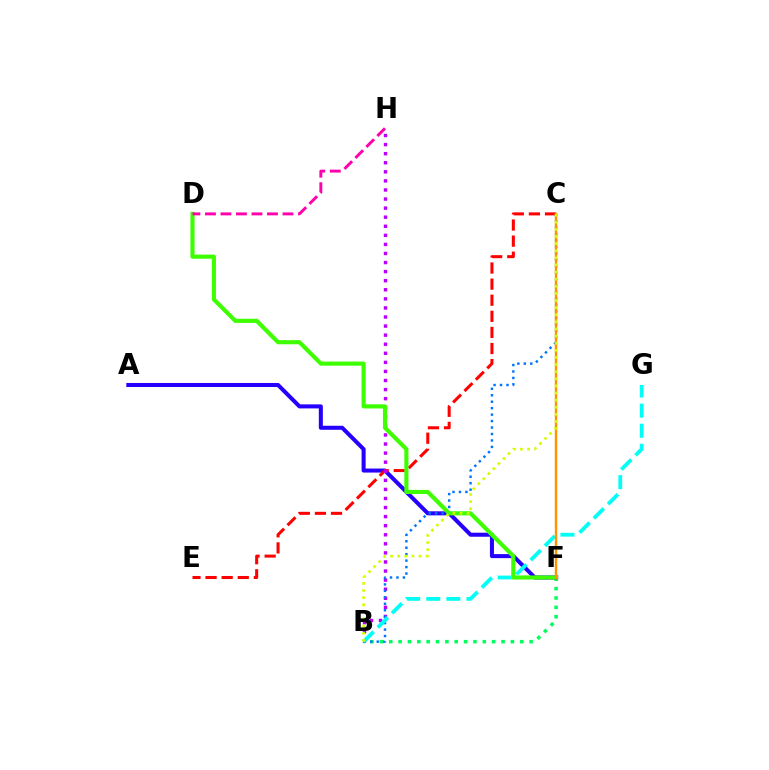{('B', 'F'): [{'color': '#00ff5c', 'line_style': 'dotted', 'thickness': 2.54}], ('A', 'F'): [{'color': '#2500ff', 'line_style': 'solid', 'thickness': 2.9}], ('C', 'E'): [{'color': '#ff0000', 'line_style': 'dashed', 'thickness': 2.19}], ('B', 'H'): [{'color': '#b900ff', 'line_style': 'dotted', 'thickness': 2.47}], ('B', 'C'): [{'color': '#0074ff', 'line_style': 'dotted', 'thickness': 1.75}, {'color': '#d1ff00', 'line_style': 'dotted', 'thickness': 1.93}], ('D', 'F'): [{'color': '#3dff00', 'line_style': 'solid', 'thickness': 2.97}], ('B', 'G'): [{'color': '#00fff6', 'line_style': 'dashed', 'thickness': 2.73}], ('D', 'H'): [{'color': '#ff00ac', 'line_style': 'dashed', 'thickness': 2.11}], ('C', 'F'): [{'color': '#ff9400', 'line_style': 'solid', 'thickness': 1.74}]}